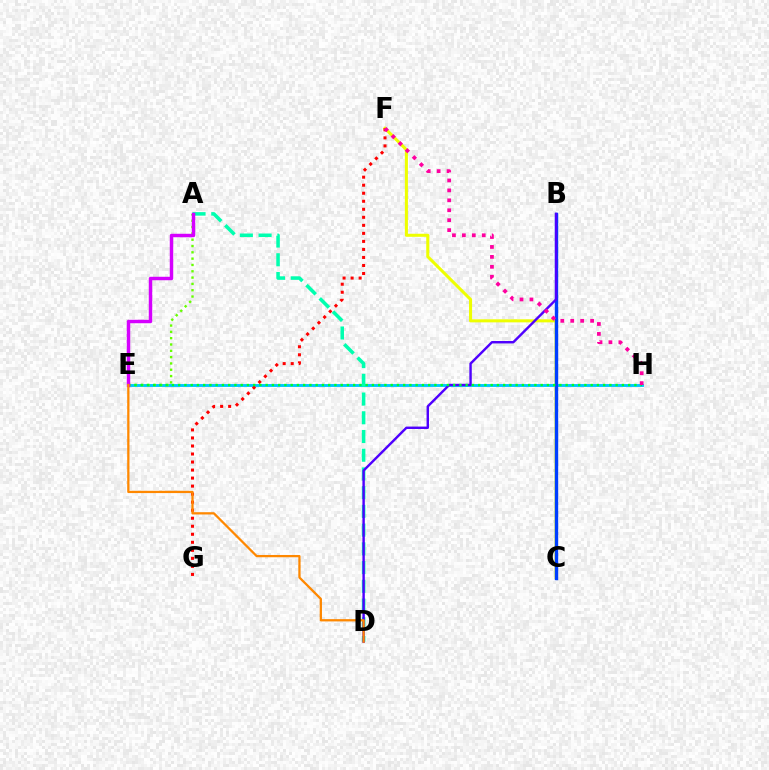{('E', 'H'): [{'color': '#00c7ff', 'line_style': 'solid', 'thickness': 2.08}, {'color': '#00ff27', 'line_style': 'dotted', 'thickness': 1.7}], ('C', 'F'): [{'color': '#eeff00', 'line_style': 'solid', 'thickness': 2.19}], ('B', 'C'): [{'color': '#003fff', 'line_style': 'solid', 'thickness': 2.44}], ('A', 'E'): [{'color': '#66ff00', 'line_style': 'dotted', 'thickness': 1.72}, {'color': '#d600ff', 'line_style': 'solid', 'thickness': 2.48}], ('F', 'G'): [{'color': '#ff0000', 'line_style': 'dotted', 'thickness': 2.18}], ('A', 'D'): [{'color': '#00ffaf', 'line_style': 'dashed', 'thickness': 2.54}], ('B', 'D'): [{'color': '#4f00ff', 'line_style': 'solid', 'thickness': 1.74}], ('D', 'E'): [{'color': '#ff8800', 'line_style': 'solid', 'thickness': 1.64}], ('F', 'H'): [{'color': '#ff00a0', 'line_style': 'dotted', 'thickness': 2.7}]}